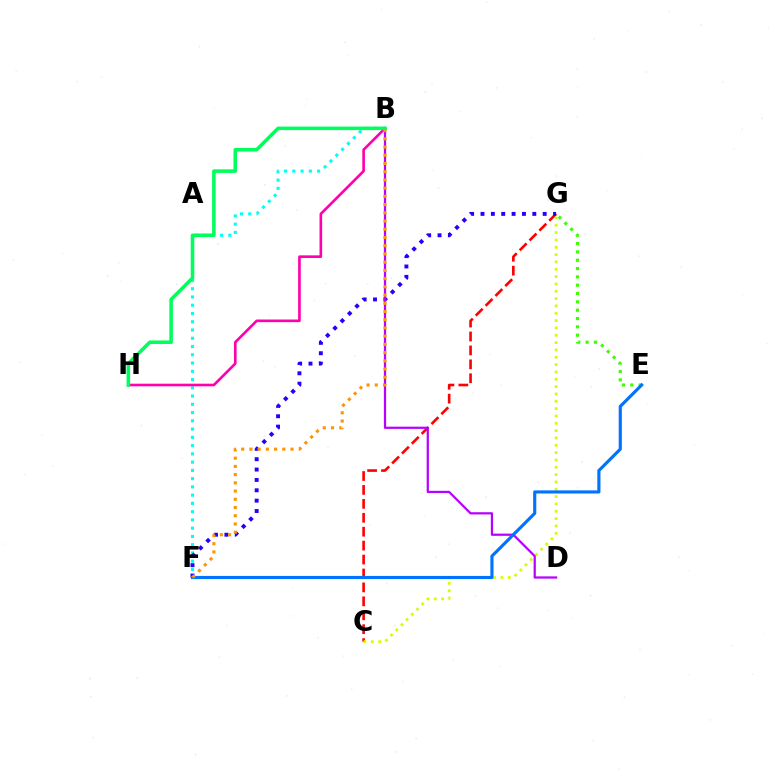{('E', 'G'): [{'color': '#3dff00', 'line_style': 'dotted', 'thickness': 2.26}], ('C', 'G'): [{'color': '#ff0000', 'line_style': 'dashed', 'thickness': 1.89}, {'color': '#d1ff00', 'line_style': 'dotted', 'thickness': 1.99}], ('B', 'F'): [{'color': '#00fff6', 'line_style': 'dotted', 'thickness': 2.24}, {'color': '#ff9400', 'line_style': 'dotted', 'thickness': 2.23}], ('F', 'G'): [{'color': '#2500ff', 'line_style': 'dotted', 'thickness': 2.82}], ('B', 'D'): [{'color': '#b900ff', 'line_style': 'solid', 'thickness': 1.61}], ('E', 'F'): [{'color': '#0074ff', 'line_style': 'solid', 'thickness': 2.27}], ('B', 'H'): [{'color': '#ff00ac', 'line_style': 'solid', 'thickness': 1.9}, {'color': '#00ff5c', 'line_style': 'solid', 'thickness': 2.55}]}